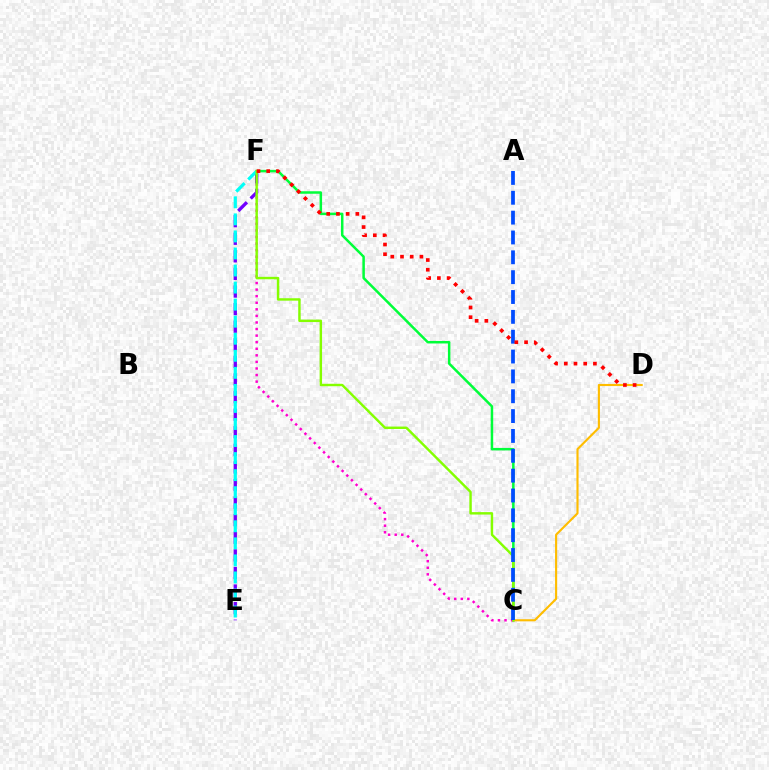{('C', 'F'): [{'color': '#00ff39', 'line_style': 'solid', 'thickness': 1.8}, {'color': '#ff00cf', 'line_style': 'dotted', 'thickness': 1.79}, {'color': '#84ff00', 'line_style': 'solid', 'thickness': 1.75}], ('C', 'D'): [{'color': '#ffbd00', 'line_style': 'solid', 'thickness': 1.53}], ('E', 'F'): [{'color': '#7200ff', 'line_style': 'dashed', 'thickness': 2.39}, {'color': '#00fff6', 'line_style': 'dashed', 'thickness': 2.32}], ('A', 'C'): [{'color': '#004bff', 'line_style': 'dashed', 'thickness': 2.7}], ('D', 'F'): [{'color': '#ff0000', 'line_style': 'dotted', 'thickness': 2.64}]}